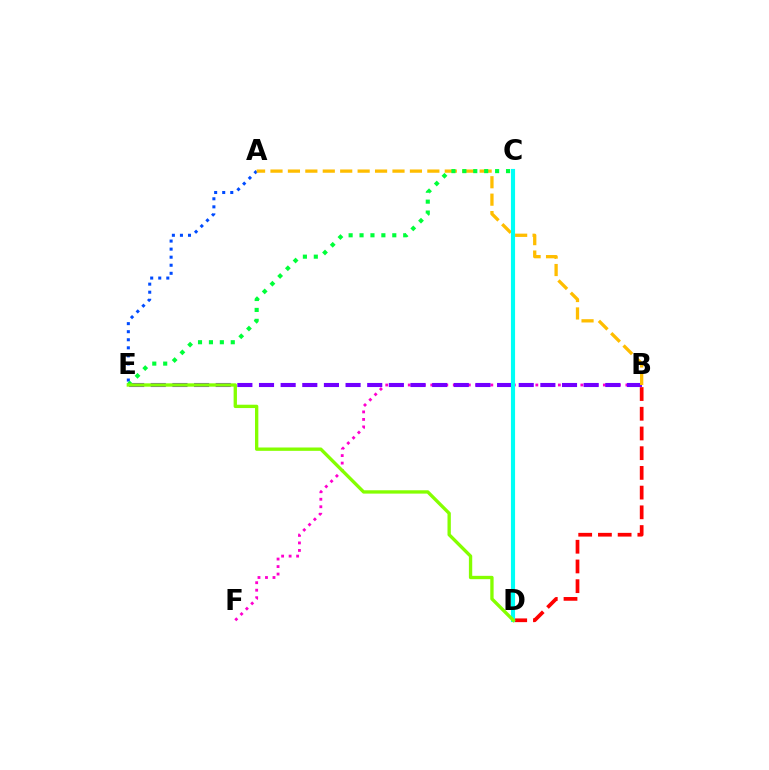{('A', 'E'): [{'color': '#004bff', 'line_style': 'dotted', 'thickness': 2.19}], ('B', 'F'): [{'color': '#ff00cf', 'line_style': 'dotted', 'thickness': 2.04}], ('B', 'D'): [{'color': '#ff0000', 'line_style': 'dashed', 'thickness': 2.68}], ('B', 'E'): [{'color': '#7200ff', 'line_style': 'dashed', 'thickness': 2.94}], ('A', 'B'): [{'color': '#ffbd00', 'line_style': 'dashed', 'thickness': 2.37}], ('C', 'E'): [{'color': '#00ff39', 'line_style': 'dotted', 'thickness': 2.97}], ('C', 'D'): [{'color': '#00fff6', 'line_style': 'solid', 'thickness': 2.97}], ('D', 'E'): [{'color': '#84ff00', 'line_style': 'solid', 'thickness': 2.4}]}